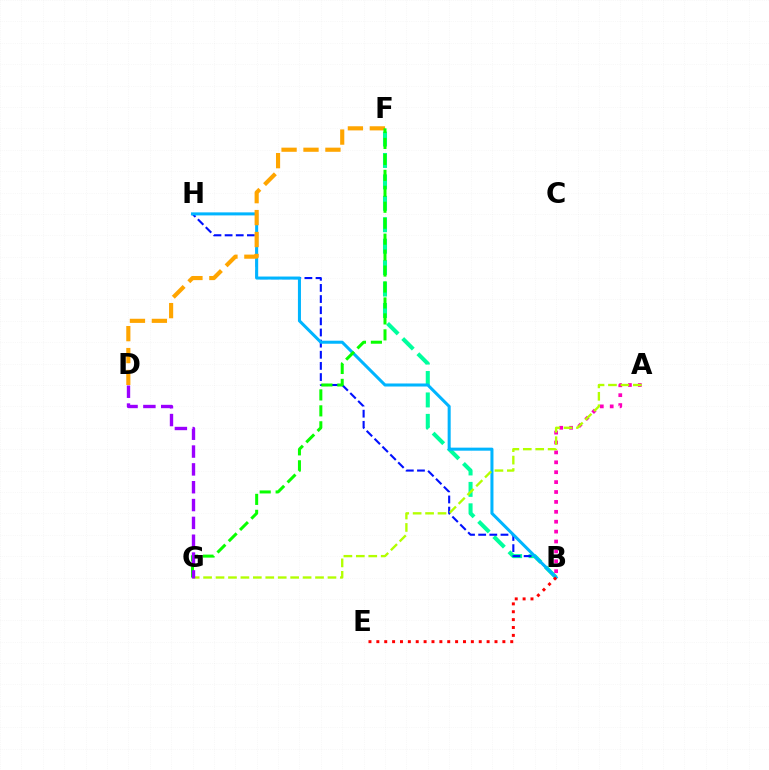{('B', 'F'): [{'color': '#00ff9d', 'line_style': 'dashed', 'thickness': 2.91}], ('B', 'H'): [{'color': '#0010ff', 'line_style': 'dashed', 'thickness': 1.51}, {'color': '#00b5ff', 'line_style': 'solid', 'thickness': 2.19}], ('A', 'B'): [{'color': '#ff00bd', 'line_style': 'dotted', 'thickness': 2.69}], ('D', 'F'): [{'color': '#ffa500', 'line_style': 'dashed', 'thickness': 2.98}], ('A', 'G'): [{'color': '#b3ff00', 'line_style': 'dashed', 'thickness': 1.69}], ('F', 'G'): [{'color': '#08ff00', 'line_style': 'dashed', 'thickness': 2.17}], ('B', 'E'): [{'color': '#ff0000', 'line_style': 'dotted', 'thickness': 2.14}], ('D', 'G'): [{'color': '#9b00ff', 'line_style': 'dashed', 'thickness': 2.42}]}